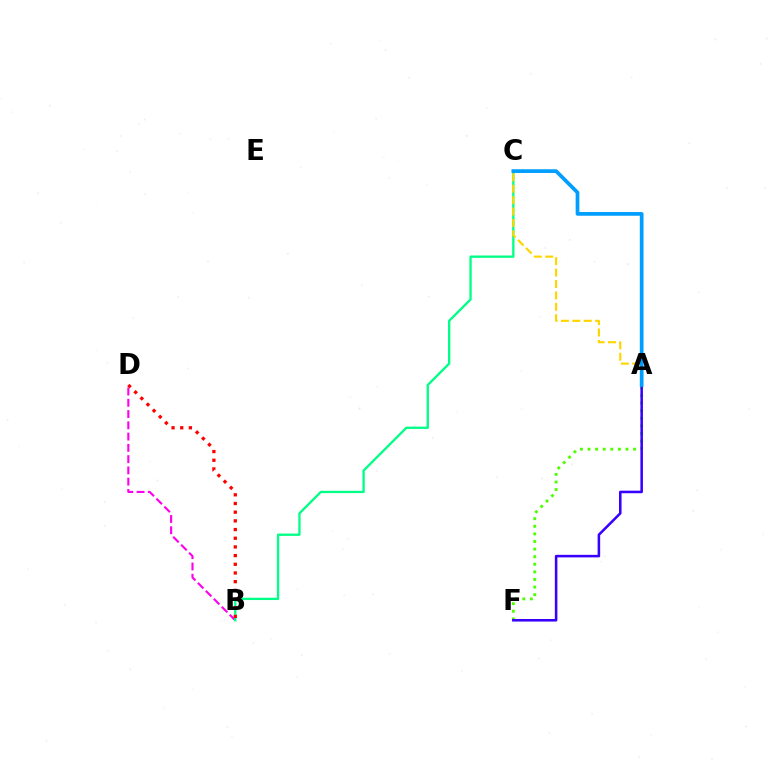{('A', 'F'): [{'color': '#4fff00', 'line_style': 'dotted', 'thickness': 2.06}, {'color': '#3700ff', 'line_style': 'solid', 'thickness': 1.83}], ('B', 'D'): [{'color': '#ff00ed', 'line_style': 'dashed', 'thickness': 1.53}, {'color': '#ff0000', 'line_style': 'dotted', 'thickness': 2.36}], ('B', 'C'): [{'color': '#00ff86', 'line_style': 'solid', 'thickness': 1.67}], ('A', 'C'): [{'color': '#ffd500', 'line_style': 'dashed', 'thickness': 1.55}, {'color': '#009eff', 'line_style': 'solid', 'thickness': 2.67}]}